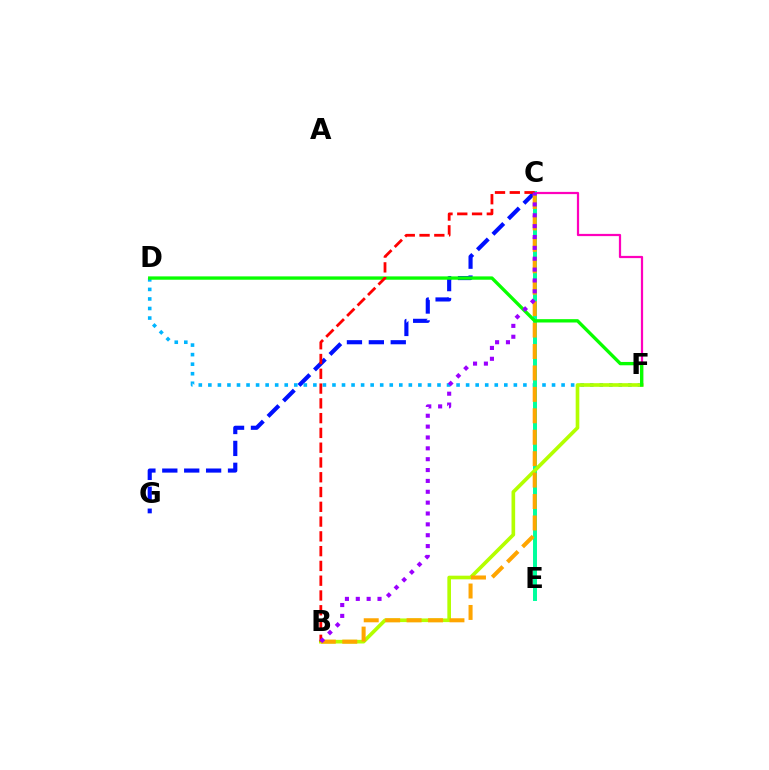{('C', 'G'): [{'color': '#0010ff', 'line_style': 'dashed', 'thickness': 2.98}], ('D', 'F'): [{'color': '#00b5ff', 'line_style': 'dotted', 'thickness': 2.59}, {'color': '#08ff00', 'line_style': 'solid', 'thickness': 2.4}], ('C', 'E'): [{'color': '#00ff9d', 'line_style': 'solid', 'thickness': 2.85}], ('B', 'F'): [{'color': '#b3ff00', 'line_style': 'solid', 'thickness': 2.63}], ('B', 'C'): [{'color': '#ffa500', 'line_style': 'dashed', 'thickness': 2.91}, {'color': '#ff0000', 'line_style': 'dashed', 'thickness': 2.01}, {'color': '#9b00ff', 'line_style': 'dotted', 'thickness': 2.95}], ('C', 'F'): [{'color': '#ff00bd', 'line_style': 'solid', 'thickness': 1.61}]}